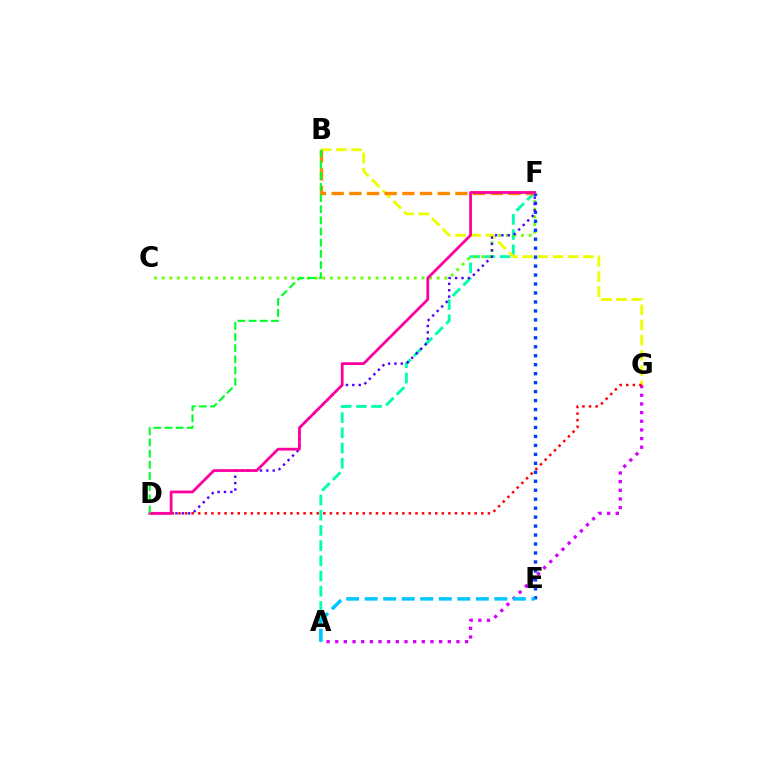{('A', 'F'): [{'color': '#00ffaf', 'line_style': 'dashed', 'thickness': 2.07}], ('C', 'F'): [{'color': '#66ff00', 'line_style': 'dotted', 'thickness': 2.08}], ('B', 'G'): [{'color': '#eeff00', 'line_style': 'dashed', 'thickness': 2.06}], ('A', 'G'): [{'color': '#d600ff', 'line_style': 'dotted', 'thickness': 2.35}], ('B', 'F'): [{'color': '#ff8800', 'line_style': 'dashed', 'thickness': 2.4}], ('E', 'F'): [{'color': '#003fff', 'line_style': 'dotted', 'thickness': 2.44}], ('A', 'E'): [{'color': '#00c7ff', 'line_style': 'dashed', 'thickness': 2.52}], ('D', 'F'): [{'color': '#4f00ff', 'line_style': 'dotted', 'thickness': 1.73}, {'color': '#ff00a0', 'line_style': 'solid', 'thickness': 2.0}], ('D', 'G'): [{'color': '#ff0000', 'line_style': 'dotted', 'thickness': 1.79}], ('B', 'D'): [{'color': '#00ff27', 'line_style': 'dashed', 'thickness': 1.52}]}